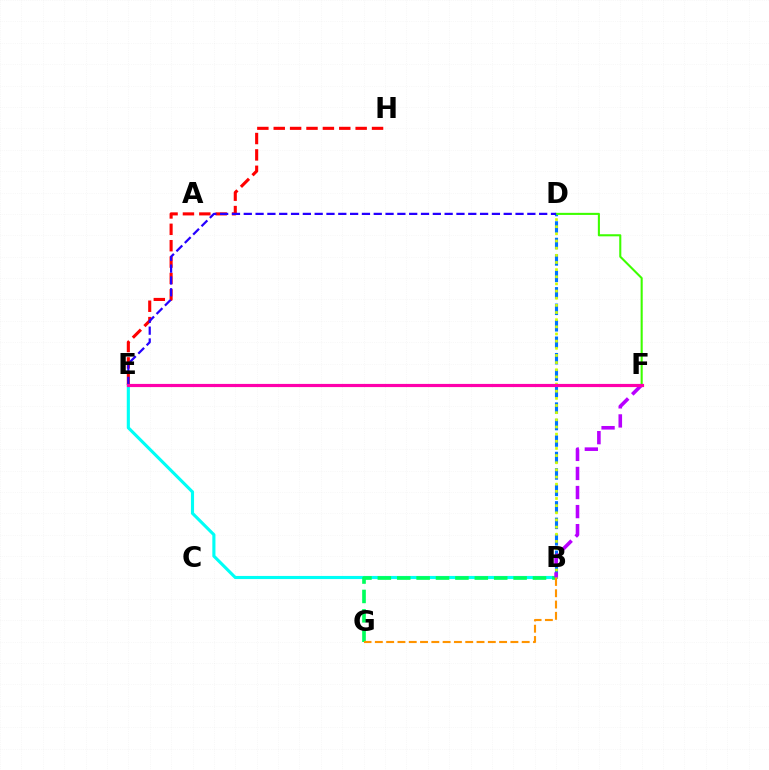{('B', 'E'): [{'color': '#00fff6', 'line_style': 'solid', 'thickness': 2.24}], ('E', 'H'): [{'color': '#ff0000', 'line_style': 'dashed', 'thickness': 2.23}], ('B', 'D'): [{'color': '#0074ff', 'line_style': 'dashed', 'thickness': 2.24}, {'color': '#d1ff00', 'line_style': 'dotted', 'thickness': 1.94}], ('D', 'F'): [{'color': '#3dff00', 'line_style': 'solid', 'thickness': 1.5}], ('D', 'E'): [{'color': '#2500ff', 'line_style': 'dashed', 'thickness': 1.61}], ('B', 'G'): [{'color': '#00ff5c', 'line_style': 'dashed', 'thickness': 2.63}, {'color': '#ff9400', 'line_style': 'dashed', 'thickness': 1.53}], ('B', 'F'): [{'color': '#b900ff', 'line_style': 'dashed', 'thickness': 2.59}], ('E', 'F'): [{'color': '#ff00ac', 'line_style': 'solid', 'thickness': 2.28}]}